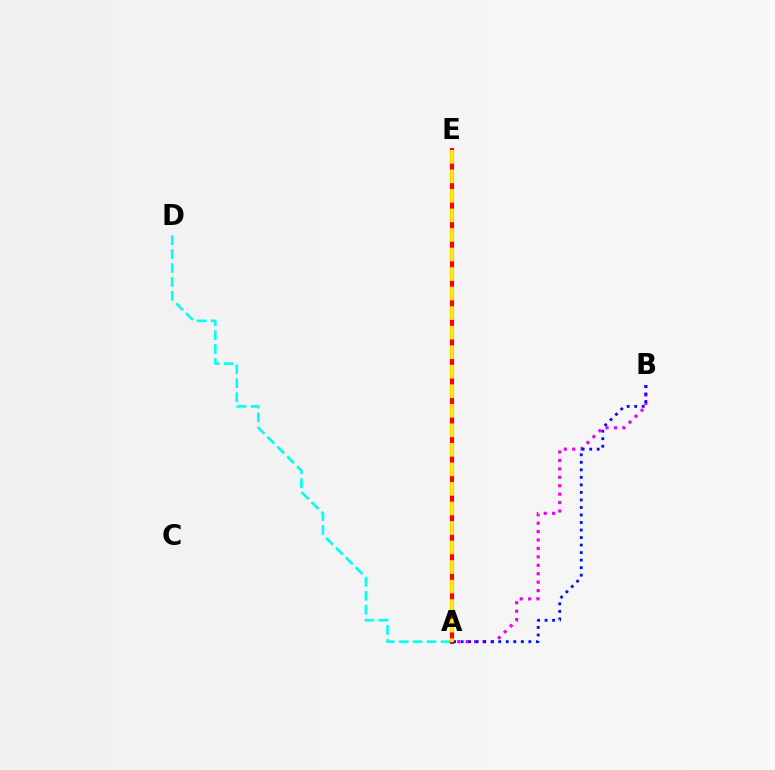{('A', 'E'): [{'color': '#08ff00', 'line_style': 'dashed', 'thickness': 2.08}, {'color': '#ff0000', 'line_style': 'solid', 'thickness': 2.96}, {'color': '#fcf500', 'line_style': 'dashed', 'thickness': 2.65}], ('A', 'B'): [{'color': '#ee00ff', 'line_style': 'dotted', 'thickness': 2.29}, {'color': '#0010ff', 'line_style': 'dotted', 'thickness': 2.04}], ('A', 'D'): [{'color': '#00fff6', 'line_style': 'dashed', 'thickness': 1.89}]}